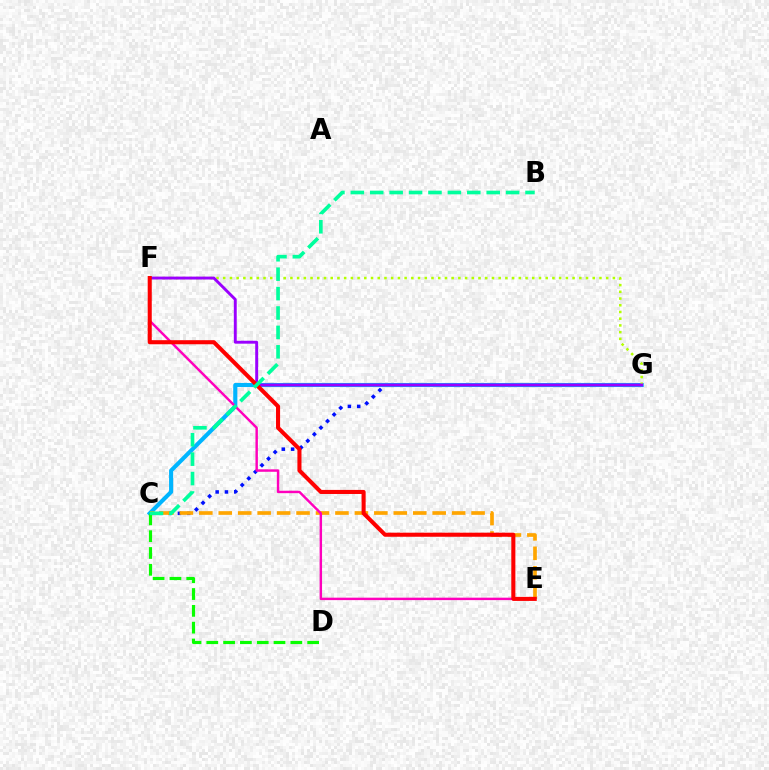{('C', 'G'): [{'color': '#0010ff', 'line_style': 'dotted', 'thickness': 2.53}, {'color': '#00b5ff', 'line_style': 'solid', 'thickness': 2.95}], ('F', 'G'): [{'color': '#b3ff00', 'line_style': 'dotted', 'thickness': 1.83}, {'color': '#9b00ff', 'line_style': 'solid', 'thickness': 2.09}], ('C', 'E'): [{'color': '#ffa500', 'line_style': 'dashed', 'thickness': 2.64}], ('C', 'D'): [{'color': '#08ff00', 'line_style': 'dashed', 'thickness': 2.28}], ('E', 'F'): [{'color': '#ff00bd', 'line_style': 'solid', 'thickness': 1.75}, {'color': '#ff0000', 'line_style': 'solid', 'thickness': 2.93}], ('B', 'C'): [{'color': '#00ff9d', 'line_style': 'dashed', 'thickness': 2.64}]}